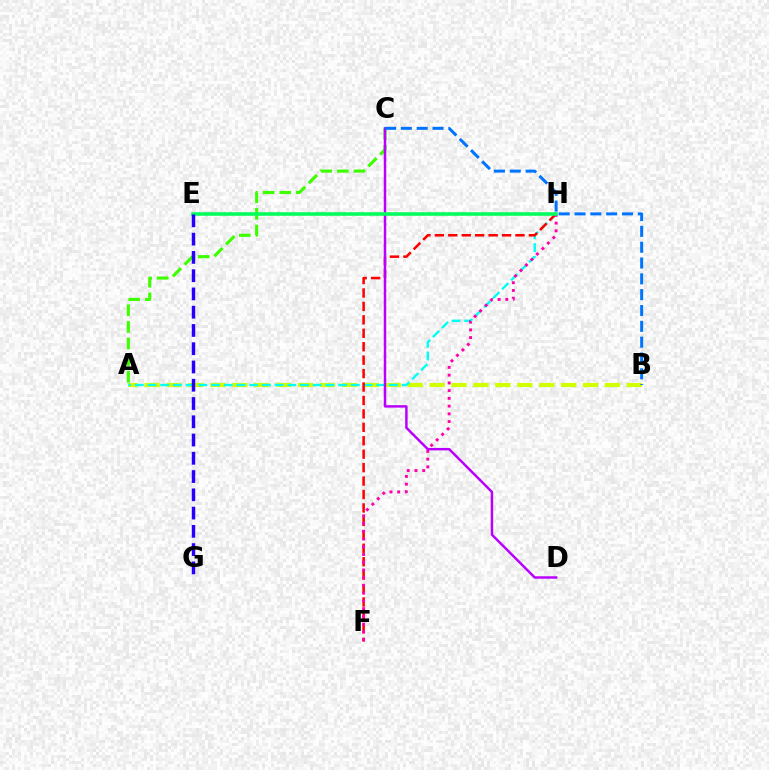{('A', 'B'): [{'color': '#d1ff00', 'line_style': 'dashed', 'thickness': 2.98}], ('A', 'C'): [{'color': '#3dff00', 'line_style': 'dashed', 'thickness': 2.26}], ('E', 'H'): [{'color': '#ff9400', 'line_style': 'dotted', 'thickness': 1.79}, {'color': '#00ff5c', 'line_style': 'solid', 'thickness': 2.54}], ('A', 'H'): [{'color': '#00fff6', 'line_style': 'dashed', 'thickness': 1.73}], ('F', 'H'): [{'color': '#ff0000', 'line_style': 'dashed', 'thickness': 1.83}, {'color': '#ff00ac', 'line_style': 'dotted', 'thickness': 2.1}], ('C', 'D'): [{'color': '#b900ff', 'line_style': 'solid', 'thickness': 1.78}], ('E', 'G'): [{'color': '#2500ff', 'line_style': 'dashed', 'thickness': 2.48}], ('B', 'C'): [{'color': '#0074ff', 'line_style': 'dashed', 'thickness': 2.15}]}